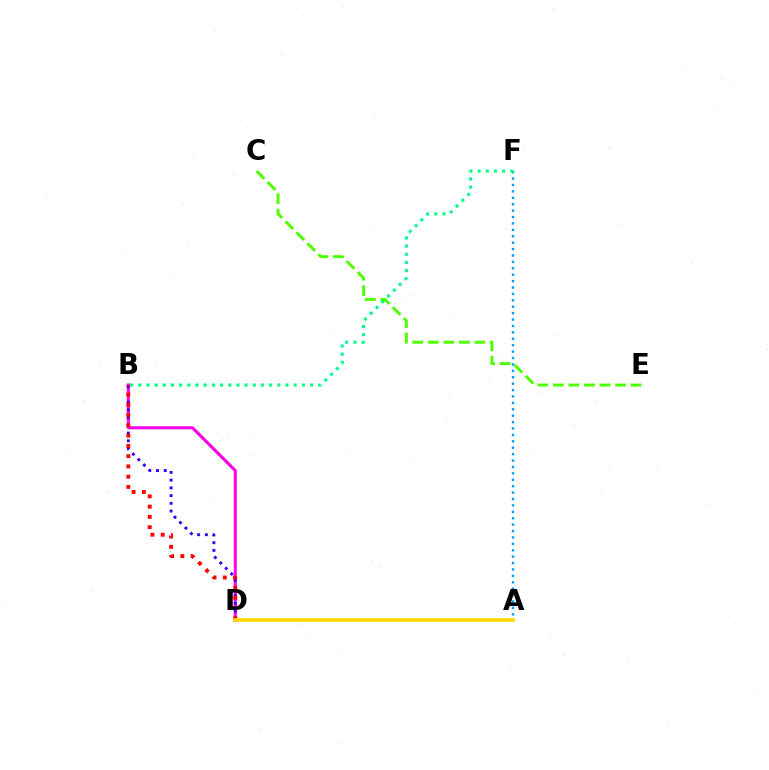{('B', 'D'): [{'color': '#ff00ed', 'line_style': 'solid', 'thickness': 2.21}, {'color': '#3700ff', 'line_style': 'dotted', 'thickness': 2.1}, {'color': '#ff0000', 'line_style': 'dotted', 'thickness': 2.79}], ('C', 'E'): [{'color': '#4fff00', 'line_style': 'dashed', 'thickness': 2.11}], ('A', 'F'): [{'color': '#009eff', 'line_style': 'dotted', 'thickness': 1.74}], ('A', 'D'): [{'color': '#ffd500', 'line_style': 'solid', 'thickness': 2.61}], ('B', 'F'): [{'color': '#00ff86', 'line_style': 'dotted', 'thickness': 2.22}]}